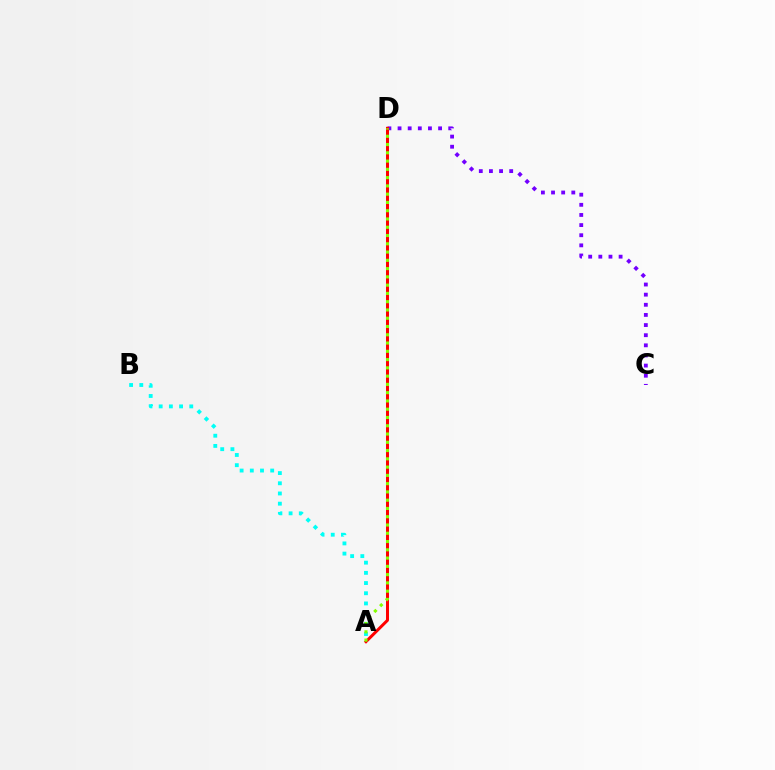{('C', 'D'): [{'color': '#7200ff', 'line_style': 'dotted', 'thickness': 2.75}], ('A', 'D'): [{'color': '#ff0000', 'line_style': 'solid', 'thickness': 2.16}, {'color': '#84ff00', 'line_style': 'dotted', 'thickness': 2.25}], ('A', 'B'): [{'color': '#00fff6', 'line_style': 'dotted', 'thickness': 2.77}]}